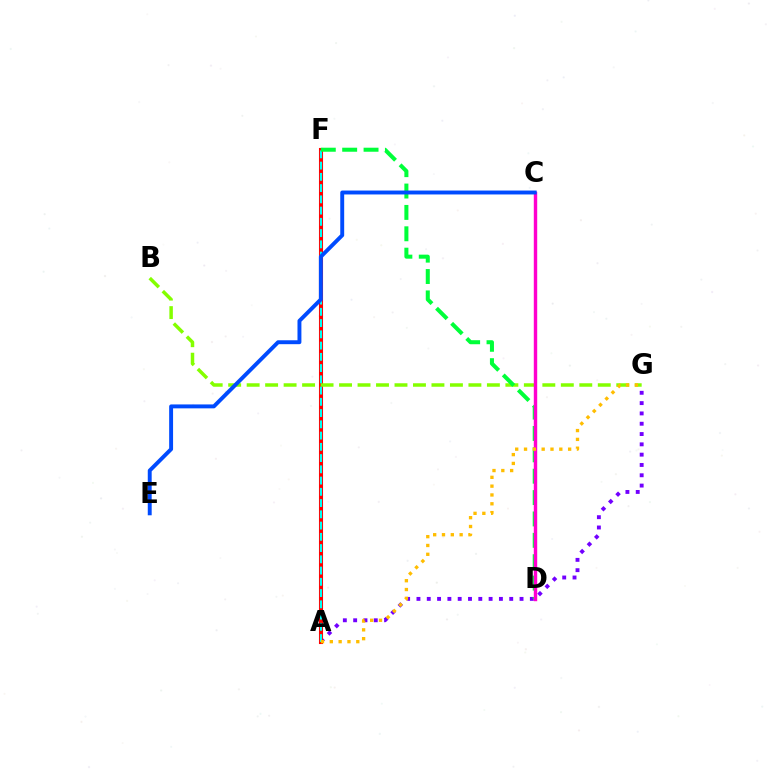{('A', 'G'): [{'color': '#7200ff', 'line_style': 'dotted', 'thickness': 2.8}, {'color': '#ffbd00', 'line_style': 'dotted', 'thickness': 2.4}], ('A', 'F'): [{'color': '#ff0000', 'line_style': 'solid', 'thickness': 2.94}, {'color': '#00fff6', 'line_style': 'dashed', 'thickness': 1.53}], ('B', 'G'): [{'color': '#84ff00', 'line_style': 'dashed', 'thickness': 2.51}], ('D', 'F'): [{'color': '#00ff39', 'line_style': 'dashed', 'thickness': 2.9}], ('C', 'D'): [{'color': '#ff00cf', 'line_style': 'solid', 'thickness': 2.46}], ('C', 'E'): [{'color': '#004bff', 'line_style': 'solid', 'thickness': 2.82}]}